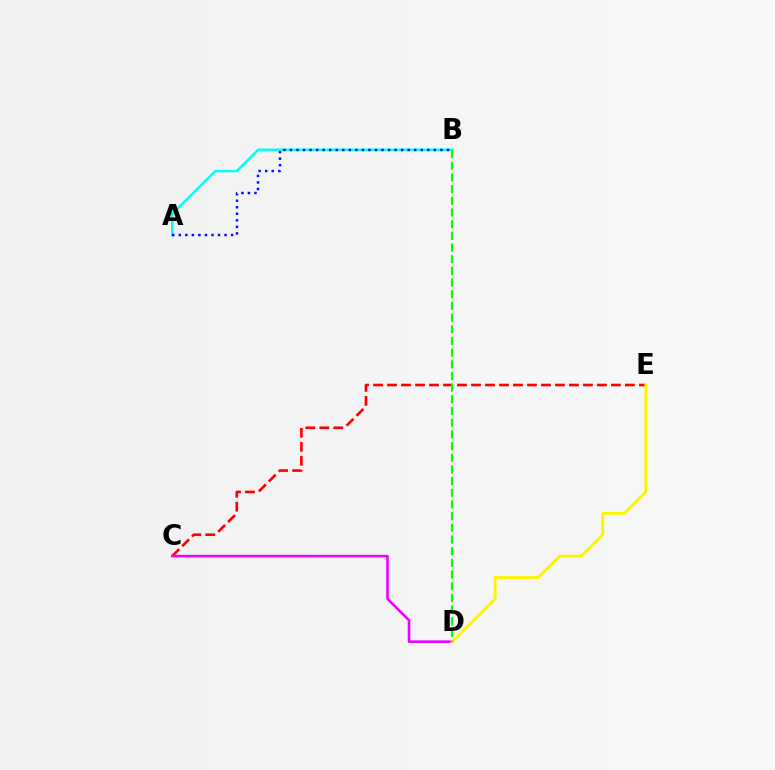{('A', 'B'): [{'color': '#00fff6', 'line_style': 'solid', 'thickness': 1.76}, {'color': '#0010ff', 'line_style': 'dotted', 'thickness': 1.78}], ('C', 'E'): [{'color': '#ff0000', 'line_style': 'dashed', 'thickness': 1.9}], ('C', 'D'): [{'color': '#ee00ff', 'line_style': 'solid', 'thickness': 1.86}], ('D', 'E'): [{'color': '#fcf500', 'line_style': 'solid', 'thickness': 2.06}], ('B', 'D'): [{'color': '#08ff00', 'line_style': 'dashed', 'thickness': 1.59}]}